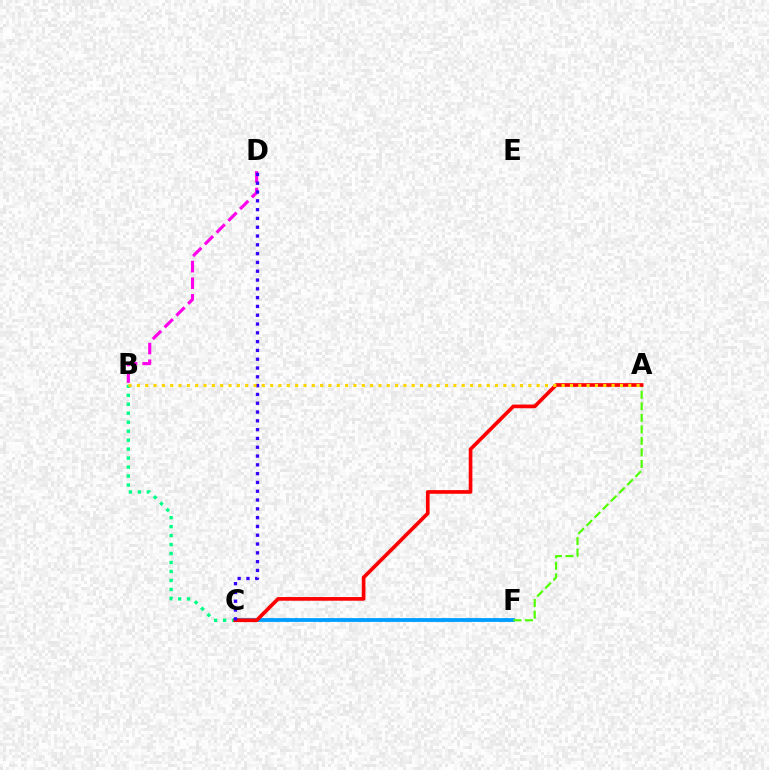{('B', 'D'): [{'color': '#ff00ed', 'line_style': 'dashed', 'thickness': 2.26}], ('C', 'F'): [{'color': '#009eff', 'line_style': 'solid', 'thickness': 2.73}], ('A', 'F'): [{'color': '#4fff00', 'line_style': 'dashed', 'thickness': 1.57}], ('B', 'C'): [{'color': '#00ff86', 'line_style': 'dotted', 'thickness': 2.44}], ('A', 'C'): [{'color': '#ff0000', 'line_style': 'solid', 'thickness': 2.64}], ('C', 'D'): [{'color': '#3700ff', 'line_style': 'dotted', 'thickness': 2.39}], ('A', 'B'): [{'color': '#ffd500', 'line_style': 'dotted', 'thickness': 2.26}]}